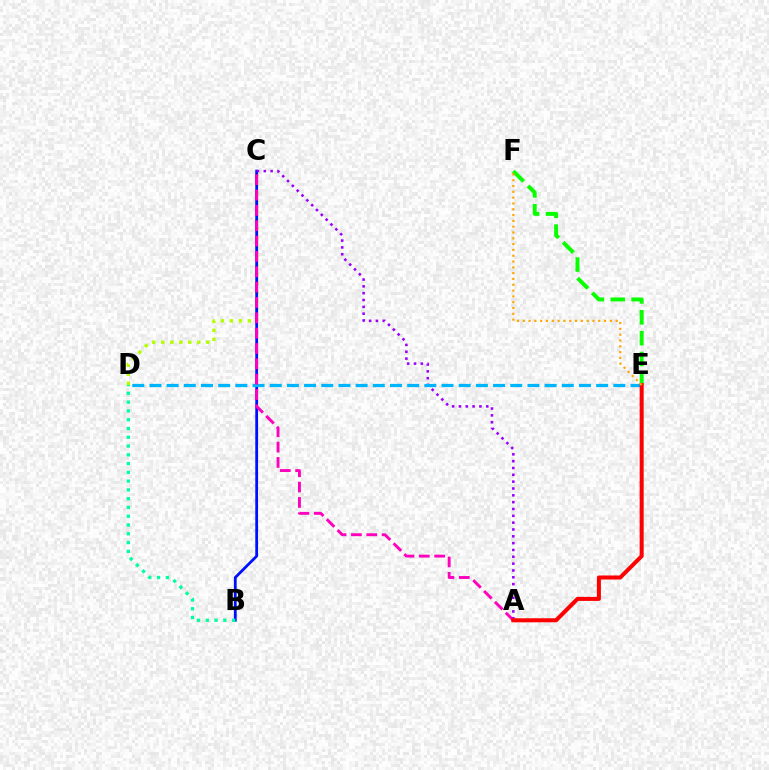{('C', 'D'): [{'color': '#b3ff00', 'line_style': 'dotted', 'thickness': 2.44}], ('B', 'C'): [{'color': '#0010ff', 'line_style': 'solid', 'thickness': 2.0}], ('B', 'D'): [{'color': '#00ff9d', 'line_style': 'dotted', 'thickness': 2.38}], ('A', 'C'): [{'color': '#9b00ff', 'line_style': 'dotted', 'thickness': 1.86}, {'color': '#ff00bd', 'line_style': 'dashed', 'thickness': 2.09}], ('E', 'F'): [{'color': '#08ff00', 'line_style': 'dashed', 'thickness': 2.84}, {'color': '#ffa500', 'line_style': 'dotted', 'thickness': 1.58}], ('D', 'E'): [{'color': '#00b5ff', 'line_style': 'dashed', 'thickness': 2.33}], ('A', 'E'): [{'color': '#ff0000', 'line_style': 'solid', 'thickness': 2.9}]}